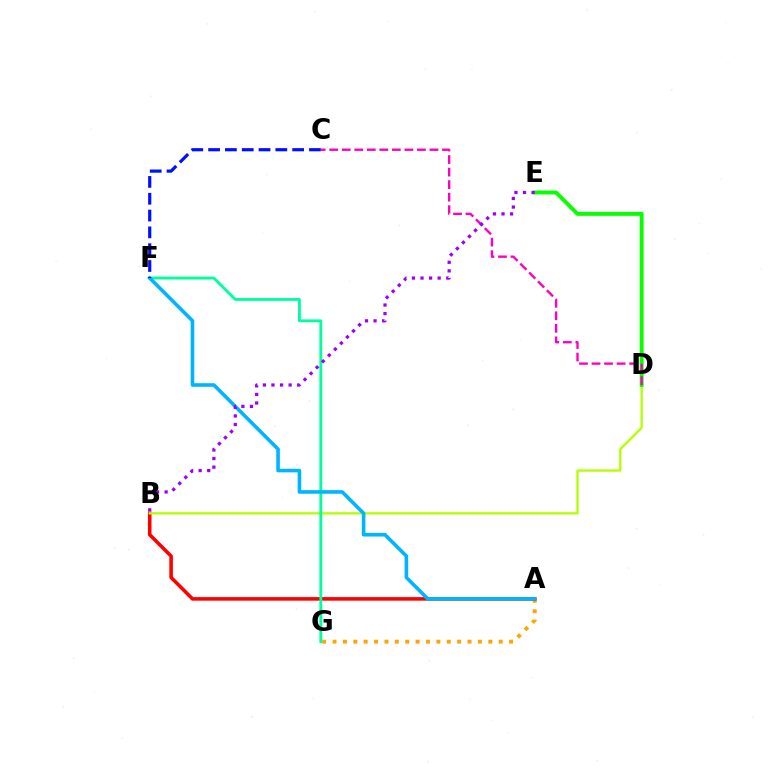{('A', 'G'): [{'color': '#ffa500', 'line_style': 'dotted', 'thickness': 2.82}], ('A', 'B'): [{'color': '#ff0000', 'line_style': 'solid', 'thickness': 2.57}], ('B', 'D'): [{'color': '#b3ff00', 'line_style': 'solid', 'thickness': 1.65}], ('F', 'G'): [{'color': '#00ff9d', 'line_style': 'solid', 'thickness': 2.07}], ('A', 'F'): [{'color': '#00b5ff', 'line_style': 'solid', 'thickness': 2.59}], ('C', 'F'): [{'color': '#0010ff', 'line_style': 'dashed', 'thickness': 2.28}], ('D', 'E'): [{'color': '#08ff00', 'line_style': 'solid', 'thickness': 2.81}], ('C', 'D'): [{'color': '#ff00bd', 'line_style': 'dashed', 'thickness': 1.7}], ('B', 'E'): [{'color': '#9b00ff', 'line_style': 'dotted', 'thickness': 2.33}]}